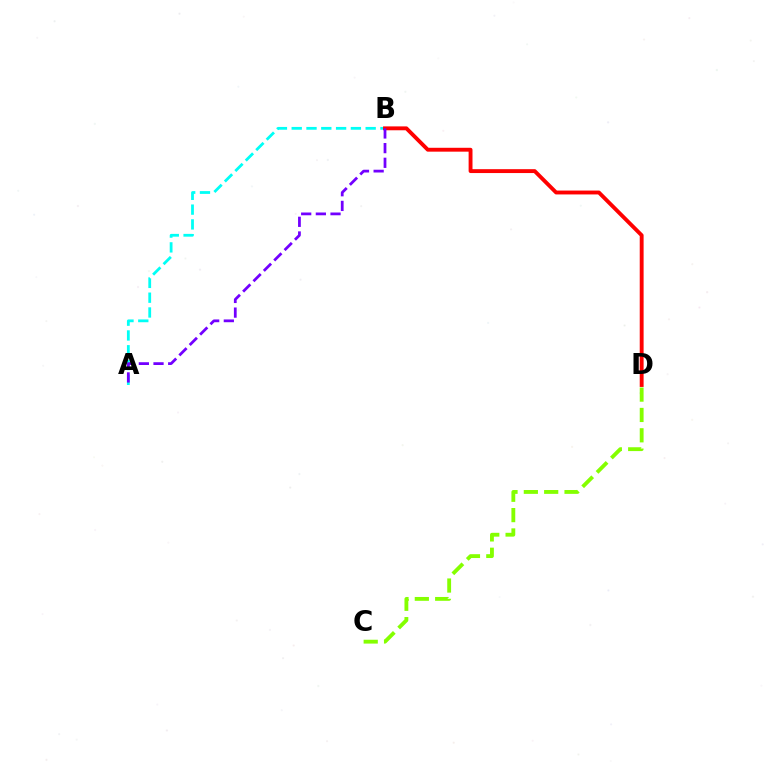{('A', 'B'): [{'color': '#00fff6', 'line_style': 'dashed', 'thickness': 2.01}, {'color': '#7200ff', 'line_style': 'dashed', 'thickness': 1.99}], ('C', 'D'): [{'color': '#84ff00', 'line_style': 'dashed', 'thickness': 2.76}], ('B', 'D'): [{'color': '#ff0000', 'line_style': 'solid', 'thickness': 2.79}]}